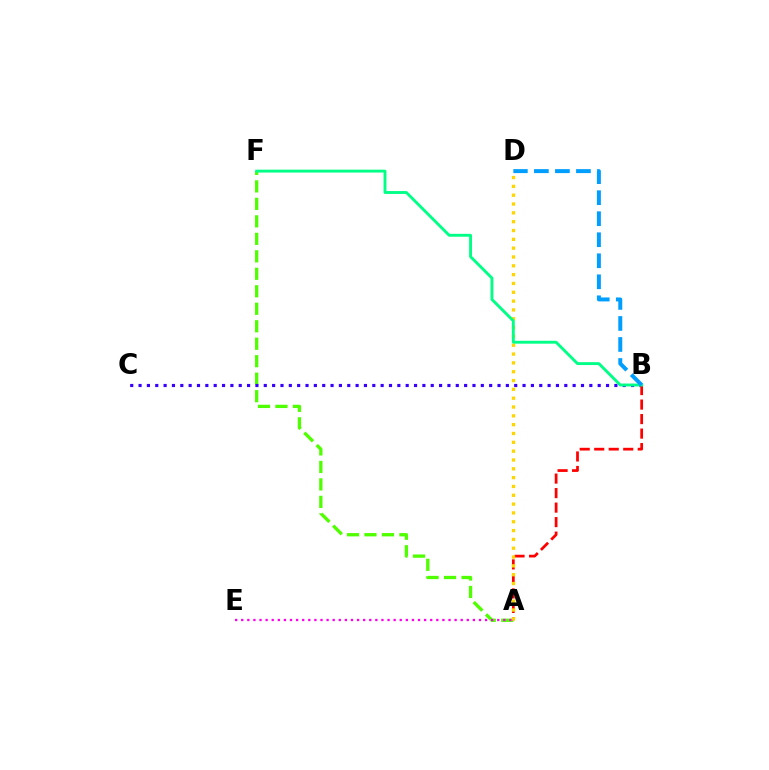{('A', 'F'): [{'color': '#4fff00', 'line_style': 'dashed', 'thickness': 2.38}], ('B', 'C'): [{'color': '#3700ff', 'line_style': 'dotted', 'thickness': 2.27}], ('A', 'B'): [{'color': '#ff0000', 'line_style': 'dashed', 'thickness': 1.97}], ('A', 'E'): [{'color': '#ff00ed', 'line_style': 'dotted', 'thickness': 1.66}], ('A', 'D'): [{'color': '#ffd500', 'line_style': 'dotted', 'thickness': 2.4}], ('B', 'F'): [{'color': '#00ff86', 'line_style': 'solid', 'thickness': 2.07}], ('B', 'D'): [{'color': '#009eff', 'line_style': 'dashed', 'thickness': 2.86}]}